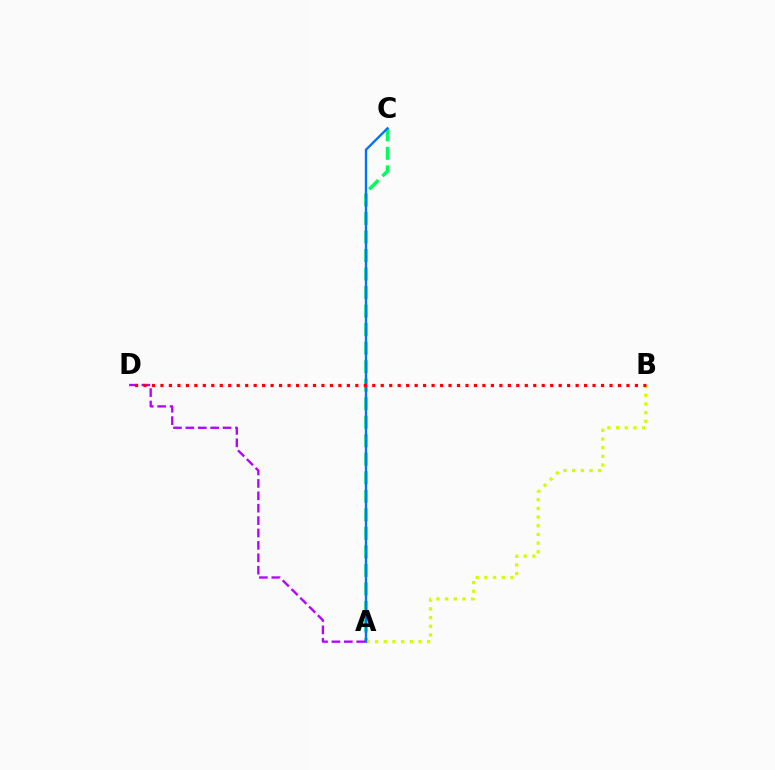{('A', 'C'): [{'color': '#00ff5c', 'line_style': 'dashed', 'thickness': 2.52}, {'color': '#0074ff', 'line_style': 'solid', 'thickness': 1.7}], ('A', 'B'): [{'color': '#d1ff00', 'line_style': 'dotted', 'thickness': 2.36}], ('A', 'D'): [{'color': '#b900ff', 'line_style': 'dashed', 'thickness': 1.68}], ('B', 'D'): [{'color': '#ff0000', 'line_style': 'dotted', 'thickness': 2.3}]}